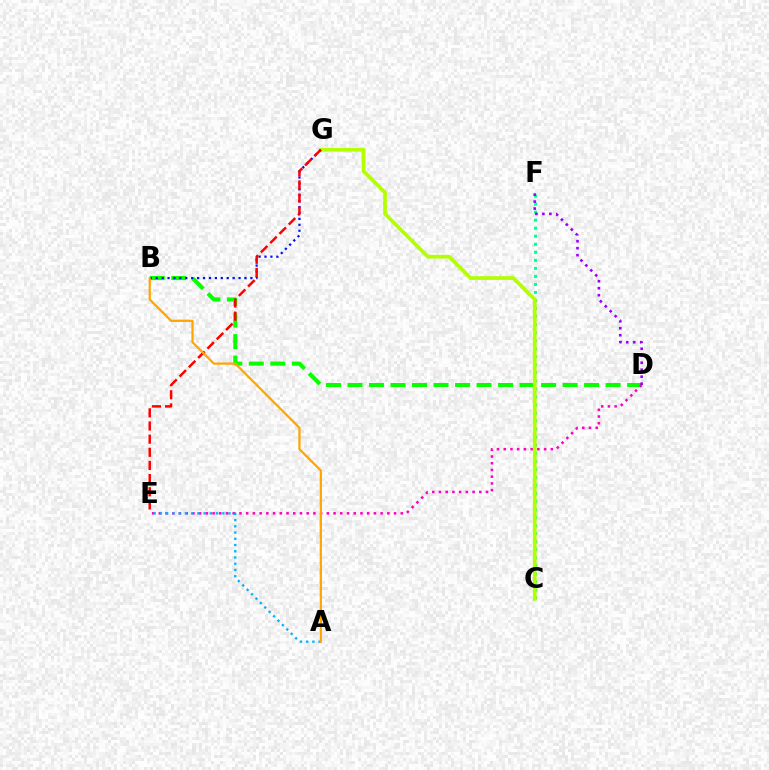{('C', 'F'): [{'color': '#00ff9d', 'line_style': 'dotted', 'thickness': 2.18}], ('B', 'D'): [{'color': '#08ff00', 'line_style': 'dashed', 'thickness': 2.92}], ('D', 'E'): [{'color': '#ff00bd', 'line_style': 'dotted', 'thickness': 1.83}], ('A', 'E'): [{'color': '#00b5ff', 'line_style': 'dotted', 'thickness': 1.69}], ('C', 'G'): [{'color': '#b3ff00', 'line_style': 'solid', 'thickness': 2.68}], ('B', 'G'): [{'color': '#0010ff', 'line_style': 'dotted', 'thickness': 1.61}], ('D', 'F'): [{'color': '#9b00ff', 'line_style': 'dotted', 'thickness': 1.9}], ('E', 'G'): [{'color': '#ff0000', 'line_style': 'dashed', 'thickness': 1.79}], ('A', 'B'): [{'color': '#ffa500', 'line_style': 'solid', 'thickness': 1.6}]}